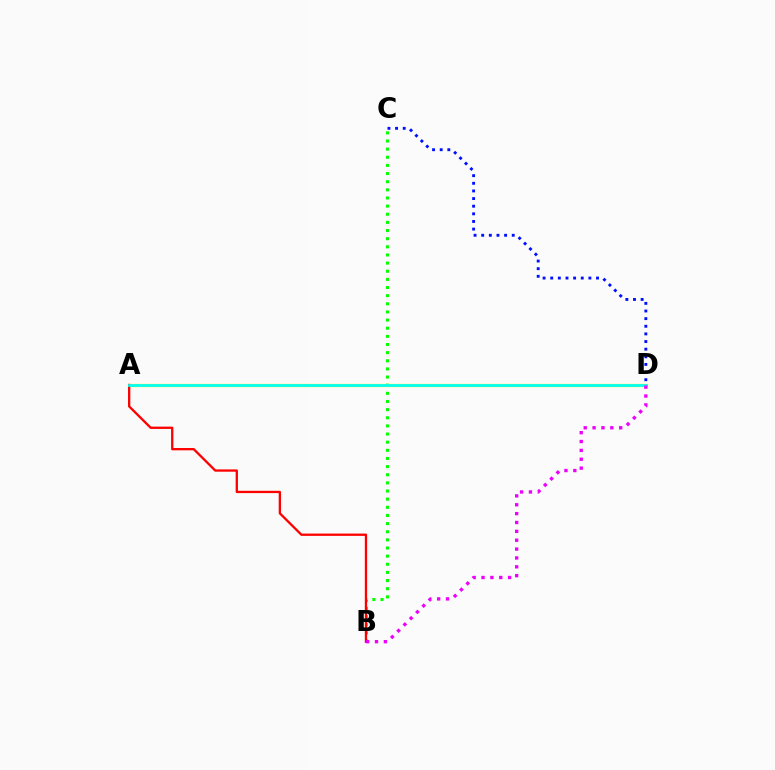{('C', 'D'): [{'color': '#0010ff', 'line_style': 'dotted', 'thickness': 2.07}], ('B', 'C'): [{'color': '#08ff00', 'line_style': 'dotted', 'thickness': 2.21}], ('A', 'D'): [{'color': '#fcf500', 'line_style': 'solid', 'thickness': 2.36}, {'color': '#00fff6', 'line_style': 'solid', 'thickness': 1.99}], ('A', 'B'): [{'color': '#ff0000', 'line_style': 'solid', 'thickness': 1.66}], ('B', 'D'): [{'color': '#ee00ff', 'line_style': 'dotted', 'thickness': 2.41}]}